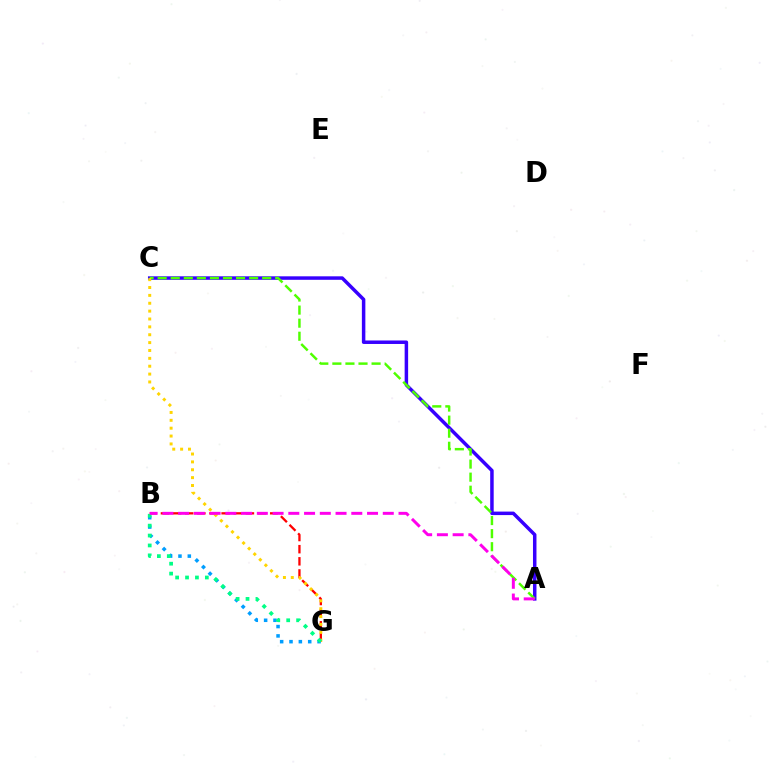{('A', 'C'): [{'color': '#3700ff', 'line_style': 'solid', 'thickness': 2.51}, {'color': '#4fff00', 'line_style': 'dashed', 'thickness': 1.78}], ('B', 'G'): [{'color': '#ff0000', 'line_style': 'dashed', 'thickness': 1.65}, {'color': '#009eff', 'line_style': 'dotted', 'thickness': 2.54}, {'color': '#00ff86', 'line_style': 'dotted', 'thickness': 2.69}], ('C', 'G'): [{'color': '#ffd500', 'line_style': 'dotted', 'thickness': 2.14}], ('A', 'B'): [{'color': '#ff00ed', 'line_style': 'dashed', 'thickness': 2.14}]}